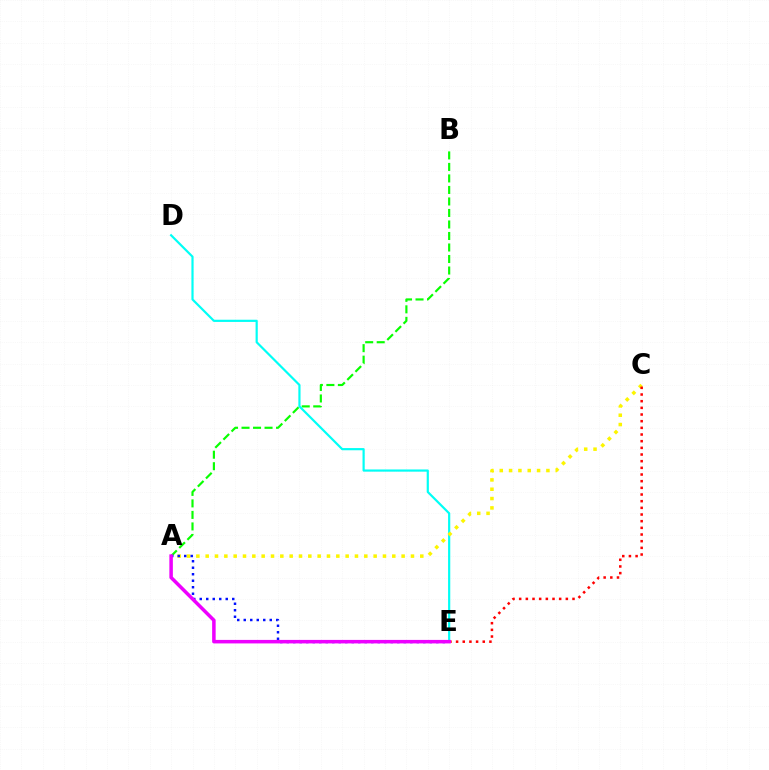{('A', 'B'): [{'color': '#08ff00', 'line_style': 'dashed', 'thickness': 1.56}], ('D', 'E'): [{'color': '#00fff6', 'line_style': 'solid', 'thickness': 1.58}], ('A', 'C'): [{'color': '#fcf500', 'line_style': 'dotted', 'thickness': 2.54}], ('C', 'E'): [{'color': '#ff0000', 'line_style': 'dotted', 'thickness': 1.81}], ('A', 'E'): [{'color': '#0010ff', 'line_style': 'dotted', 'thickness': 1.77}, {'color': '#ee00ff', 'line_style': 'solid', 'thickness': 2.53}]}